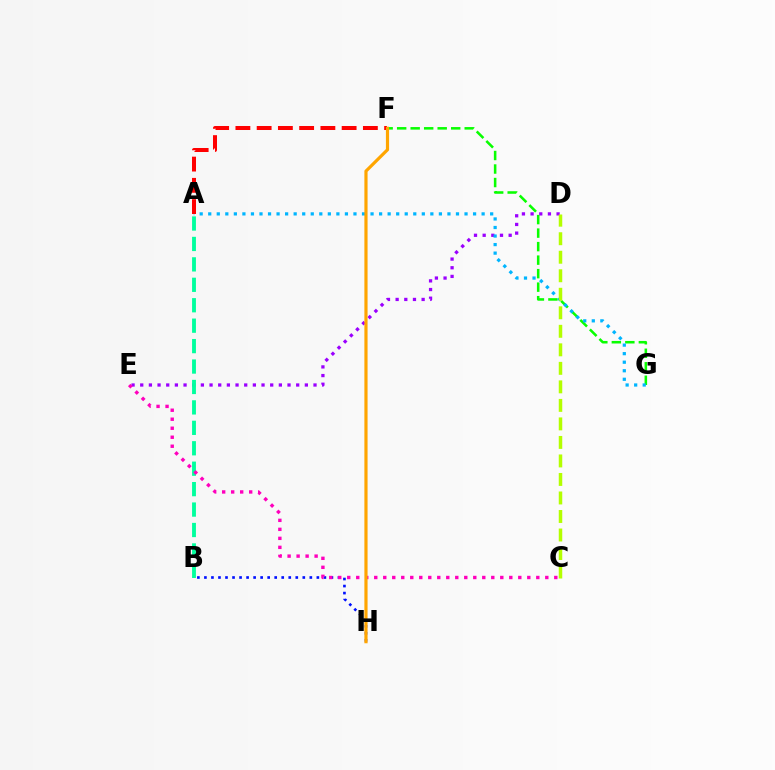{('D', 'E'): [{'color': '#9b00ff', 'line_style': 'dotted', 'thickness': 2.35}], ('F', 'G'): [{'color': '#08ff00', 'line_style': 'dashed', 'thickness': 1.84}], ('A', 'G'): [{'color': '#00b5ff', 'line_style': 'dotted', 'thickness': 2.32}], ('B', 'H'): [{'color': '#0010ff', 'line_style': 'dotted', 'thickness': 1.91}], ('A', 'B'): [{'color': '#00ff9d', 'line_style': 'dashed', 'thickness': 2.78}], ('C', 'E'): [{'color': '#ff00bd', 'line_style': 'dotted', 'thickness': 2.45}], ('A', 'F'): [{'color': '#ff0000', 'line_style': 'dashed', 'thickness': 2.89}], ('C', 'D'): [{'color': '#b3ff00', 'line_style': 'dashed', 'thickness': 2.52}], ('F', 'H'): [{'color': '#ffa500', 'line_style': 'solid', 'thickness': 2.29}]}